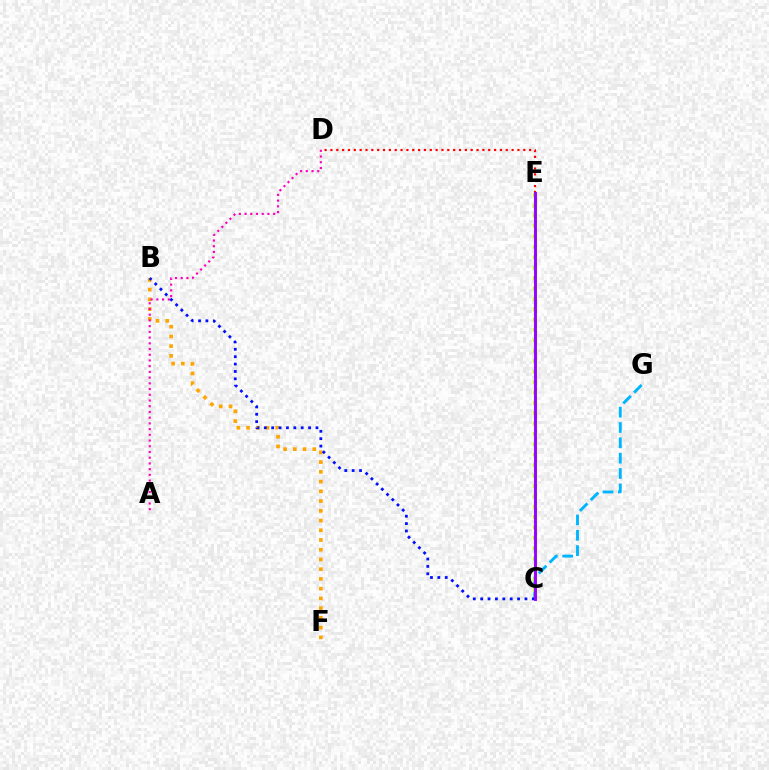{('C', 'G'): [{'color': '#00b5ff', 'line_style': 'dashed', 'thickness': 2.08}], ('C', 'E'): [{'color': '#08ff00', 'line_style': 'dotted', 'thickness': 2.16}, {'color': '#b3ff00', 'line_style': 'dotted', 'thickness': 2.82}, {'color': '#00ff9d', 'line_style': 'dashed', 'thickness': 1.58}, {'color': '#9b00ff', 'line_style': 'solid', 'thickness': 2.09}], ('B', 'F'): [{'color': '#ffa500', 'line_style': 'dotted', 'thickness': 2.65}], ('A', 'D'): [{'color': '#ff00bd', 'line_style': 'dotted', 'thickness': 1.55}], ('B', 'C'): [{'color': '#0010ff', 'line_style': 'dotted', 'thickness': 2.01}], ('D', 'E'): [{'color': '#ff0000', 'line_style': 'dotted', 'thickness': 1.59}]}